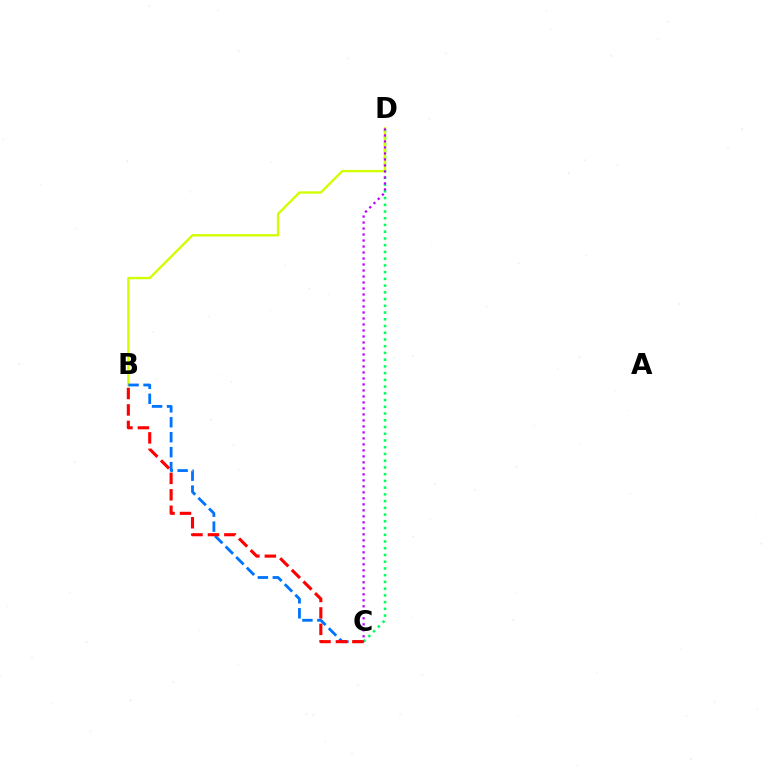{('C', 'D'): [{'color': '#00ff5c', 'line_style': 'dotted', 'thickness': 1.83}, {'color': '#b900ff', 'line_style': 'dotted', 'thickness': 1.63}], ('B', 'D'): [{'color': '#d1ff00', 'line_style': 'solid', 'thickness': 1.71}], ('B', 'C'): [{'color': '#0074ff', 'line_style': 'dashed', 'thickness': 2.03}, {'color': '#ff0000', 'line_style': 'dashed', 'thickness': 2.23}]}